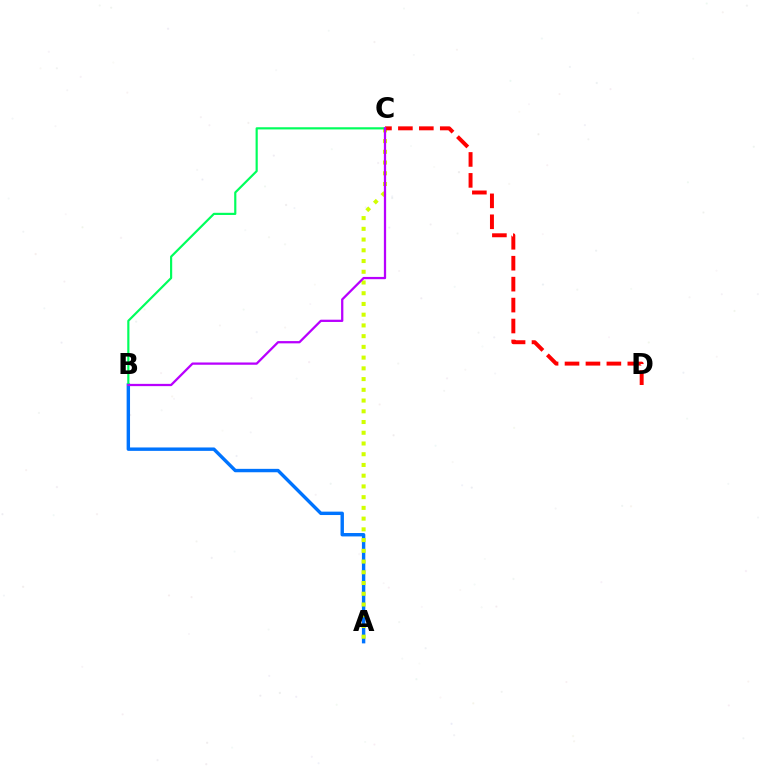{('A', 'B'): [{'color': '#0074ff', 'line_style': 'solid', 'thickness': 2.45}], ('A', 'C'): [{'color': '#d1ff00', 'line_style': 'dotted', 'thickness': 2.92}], ('C', 'D'): [{'color': '#ff0000', 'line_style': 'dashed', 'thickness': 2.84}], ('B', 'C'): [{'color': '#00ff5c', 'line_style': 'solid', 'thickness': 1.57}, {'color': '#b900ff', 'line_style': 'solid', 'thickness': 1.63}]}